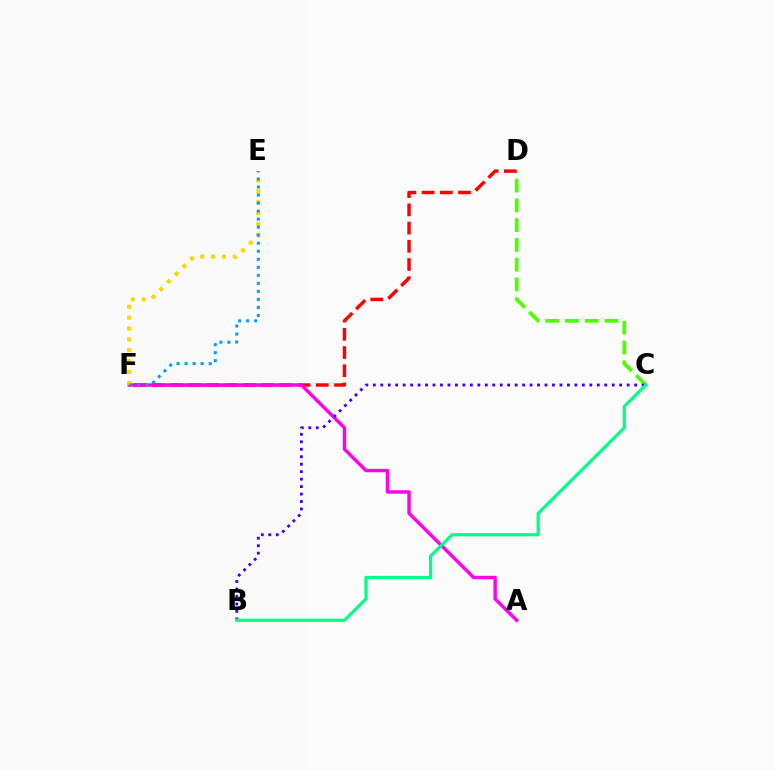{('C', 'D'): [{'color': '#4fff00', 'line_style': 'dashed', 'thickness': 2.69}], ('D', 'F'): [{'color': '#ff0000', 'line_style': 'dashed', 'thickness': 2.47}], ('A', 'F'): [{'color': '#ff00ed', 'line_style': 'solid', 'thickness': 2.46}], ('E', 'F'): [{'color': '#ffd500', 'line_style': 'dotted', 'thickness': 2.96}, {'color': '#009eff', 'line_style': 'dotted', 'thickness': 2.18}], ('B', 'C'): [{'color': '#3700ff', 'line_style': 'dotted', 'thickness': 2.03}, {'color': '#00ff86', 'line_style': 'solid', 'thickness': 2.29}]}